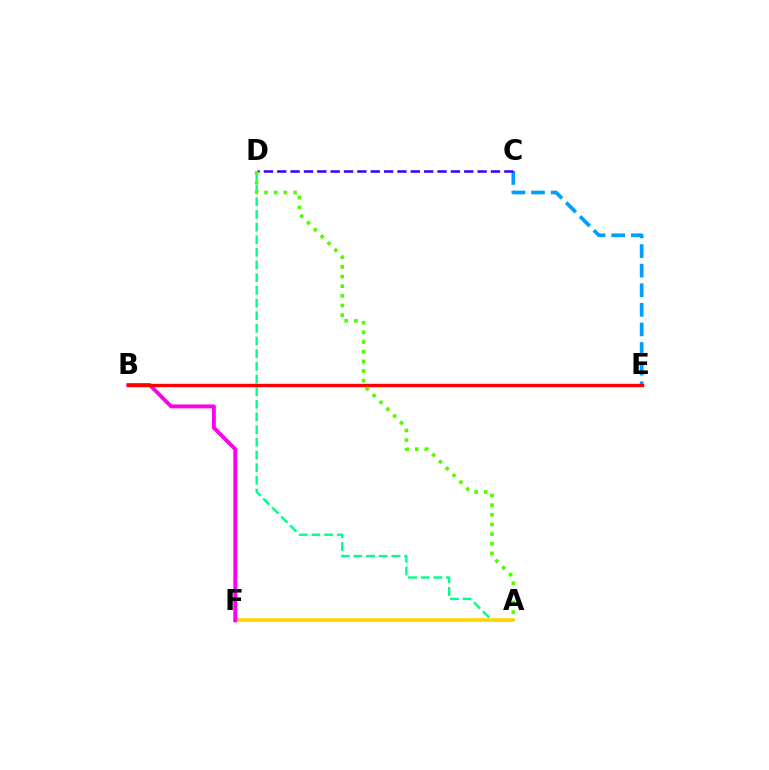{('C', 'E'): [{'color': '#009eff', 'line_style': 'dashed', 'thickness': 2.66}], ('A', 'D'): [{'color': '#00ff86', 'line_style': 'dashed', 'thickness': 1.72}, {'color': '#4fff00', 'line_style': 'dotted', 'thickness': 2.62}], ('C', 'D'): [{'color': '#3700ff', 'line_style': 'dashed', 'thickness': 1.81}], ('A', 'F'): [{'color': '#ffd500', 'line_style': 'solid', 'thickness': 2.61}], ('B', 'F'): [{'color': '#ff00ed', 'line_style': 'solid', 'thickness': 2.79}], ('B', 'E'): [{'color': '#ff0000', 'line_style': 'solid', 'thickness': 2.45}]}